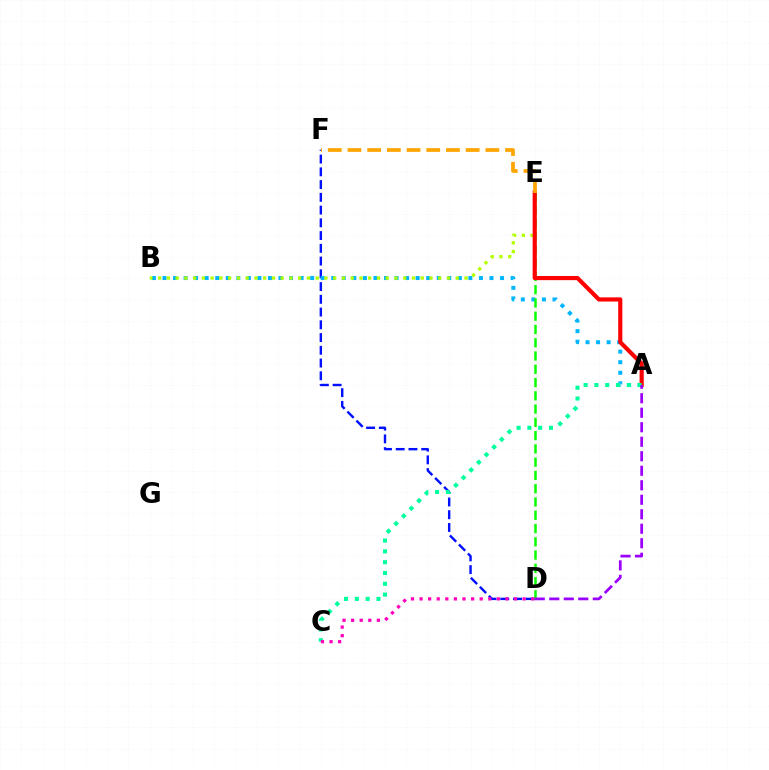{('D', 'F'): [{'color': '#0010ff', 'line_style': 'dashed', 'thickness': 1.73}], ('A', 'B'): [{'color': '#00b5ff', 'line_style': 'dotted', 'thickness': 2.87}], ('B', 'E'): [{'color': '#b3ff00', 'line_style': 'dotted', 'thickness': 2.38}], ('D', 'E'): [{'color': '#08ff00', 'line_style': 'dashed', 'thickness': 1.8}], ('A', 'E'): [{'color': '#ff0000', 'line_style': 'solid', 'thickness': 3.0}], ('A', 'C'): [{'color': '#00ff9d', 'line_style': 'dotted', 'thickness': 2.94}], ('C', 'D'): [{'color': '#ff00bd', 'line_style': 'dotted', 'thickness': 2.33}], ('E', 'F'): [{'color': '#ffa500', 'line_style': 'dashed', 'thickness': 2.68}], ('A', 'D'): [{'color': '#9b00ff', 'line_style': 'dashed', 'thickness': 1.97}]}